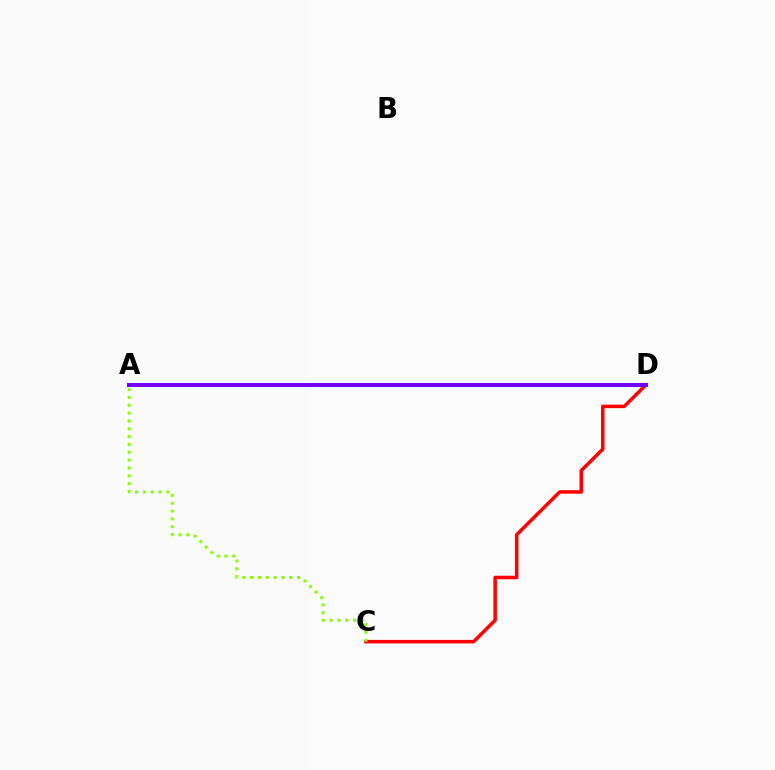{('C', 'D'): [{'color': '#ff0000', 'line_style': 'solid', 'thickness': 2.53}], ('A', 'D'): [{'color': '#00fff6', 'line_style': 'solid', 'thickness': 2.17}, {'color': '#7200ff', 'line_style': 'solid', 'thickness': 2.9}], ('A', 'C'): [{'color': '#84ff00', 'line_style': 'dotted', 'thickness': 2.13}]}